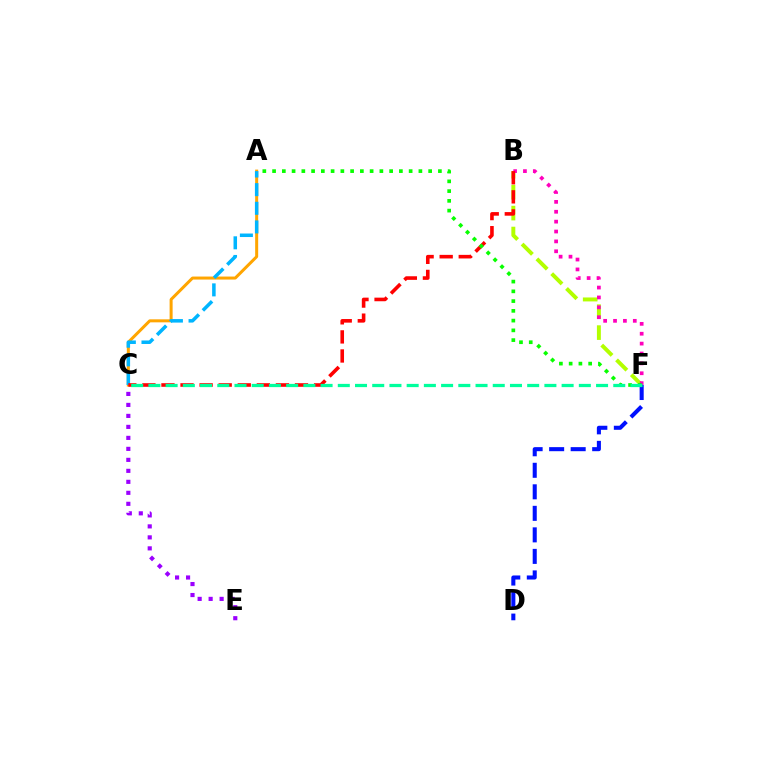{('C', 'E'): [{'color': '#9b00ff', 'line_style': 'dotted', 'thickness': 2.99}], ('B', 'F'): [{'color': '#b3ff00', 'line_style': 'dashed', 'thickness': 2.84}, {'color': '#ff00bd', 'line_style': 'dotted', 'thickness': 2.68}], ('D', 'F'): [{'color': '#0010ff', 'line_style': 'dashed', 'thickness': 2.92}], ('A', 'C'): [{'color': '#ffa500', 'line_style': 'solid', 'thickness': 2.17}, {'color': '#00b5ff', 'line_style': 'dashed', 'thickness': 2.53}], ('B', 'C'): [{'color': '#ff0000', 'line_style': 'dashed', 'thickness': 2.59}], ('A', 'F'): [{'color': '#08ff00', 'line_style': 'dotted', 'thickness': 2.65}], ('C', 'F'): [{'color': '#00ff9d', 'line_style': 'dashed', 'thickness': 2.34}]}